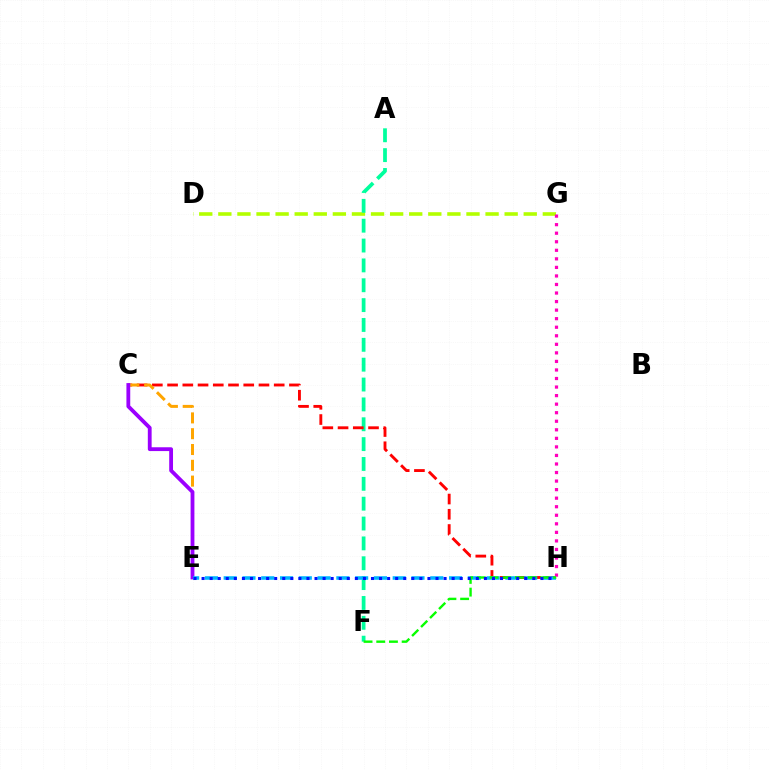{('D', 'G'): [{'color': '#b3ff00', 'line_style': 'dashed', 'thickness': 2.59}], ('A', 'F'): [{'color': '#00ff9d', 'line_style': 'dashed', 'thickness': 2.7}], ('C', 'H'): [{'color': '#ff0000', 'line_style': 'dashed', 'thickness': 2.07}], ('C', 'E'): [{'color': '#ffa500', 'line_style': 'dashed', 'thickness': 2.15}, {'color': '#9b00ff', 'line_style': 'solid', 'thickness': 2.75}], ('E', 'H'): [{'color': '#00b5ff', 'line_style': 'dashed', 'thickness': 2.55}, {'color': '#0010ff', 'line_style': 'dotted', 'thickness': 2.19}], ('G', 'H'): [{'color': '#ff00bd', 'line_style': 'dotted', 'thickness': 2.32}], ('F', 'H'): [{'color': '#08ff00', 'line_style': 'dashed', 'thickness': 1.73}]}